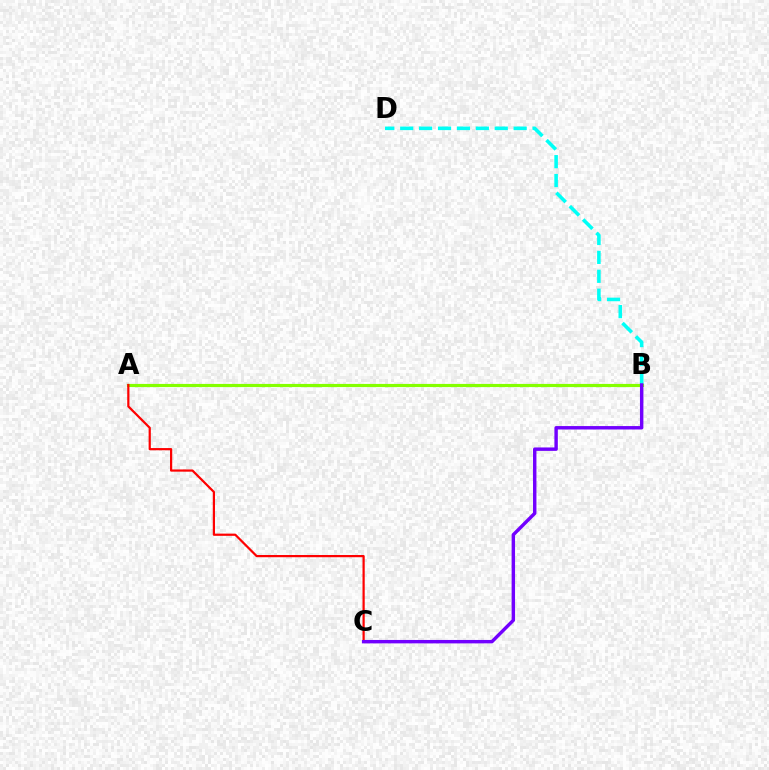{('B', 'D'): [{'color': '#00fff6', 'line_style': 'dashed', 'thickness': 2.57}], ('A', 'B'): [{'color': '#84ff00', 'line_style': 'solid', 'thickness': 2.28}], ('A', 'C'): [{'color': '#ff0000', 'line_style': 'solid', 'thickness': 1.59}], ('B', 'C'): [{'color': '#7200ff', 'line_style': 'solid', 'thickness': 2.46}]}